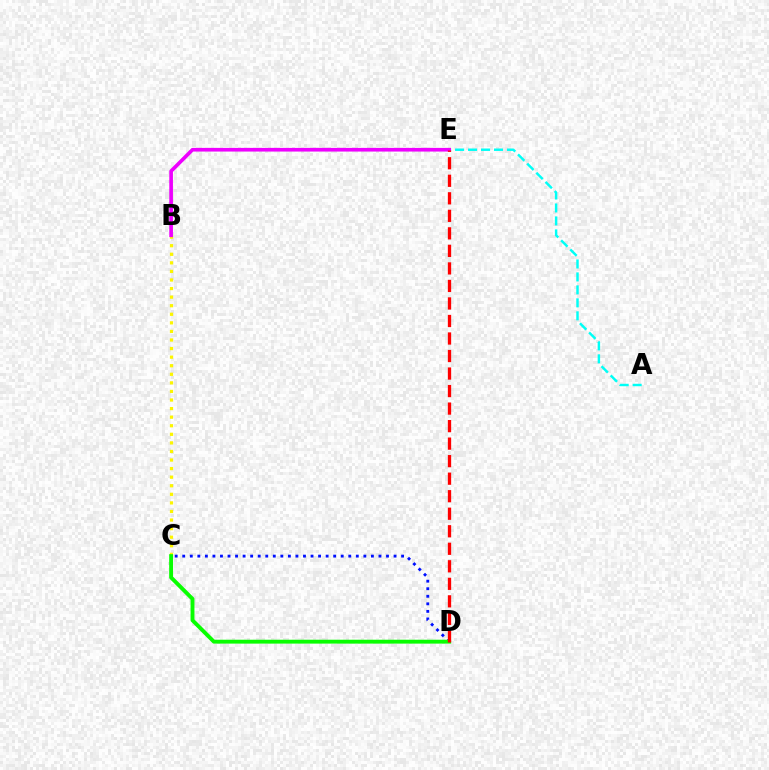{('C', 'D'): [{'color': '#0010ff', 'line_style': 'dotted', 'thickness': 2.05}, {'color': '#08ff00', 'line_style': 'solid', 'thickness': 2.8}], ('A', 'E'): [{'color': '#00fff6', 'line_style': 'dashed', 'thickness': 1.76}], ('B', 'C'): [{'color': '#fcf500', 'line_style': 'dotted', 'thickness': 2.33}], ('B', 'E'): [{'color': '#ee00ff', 'line_style': 'solid', 'thickness': 2.64}], ('D', 'E'): [{'color': '#ff0000', 'line_style': 'dashed', 'thickness': 2.38}]}